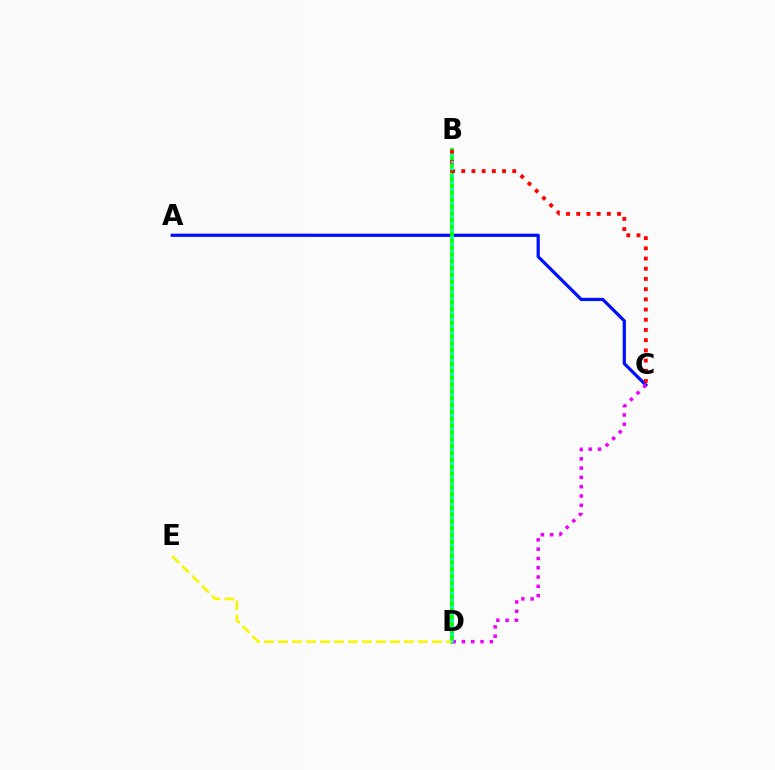{('A', 'C'): [{'color': '#0010ff', 'line_style': 'solid', 'thickness': 2.33}], ('B', 'D'): [{'color': '#08ff00', 'line_style': 'solid', 'thickness': 2.71}, {'color': '#00fff6', 'line_style': 'dotted', 'thickness': 1.86}], ('C', 'D'): [{'color': '#ee00ff', 'line_style': 'dotted', 'thickness': 2.52}], ('D', 'E'): [{'color': '#fcf500', 'line_style': 'dashed', 'thickness': 1.9}], ('B', 'C'): [{'color': '#ff0000', 'line_style': 'dotted', 'thickness': 2.77}]}